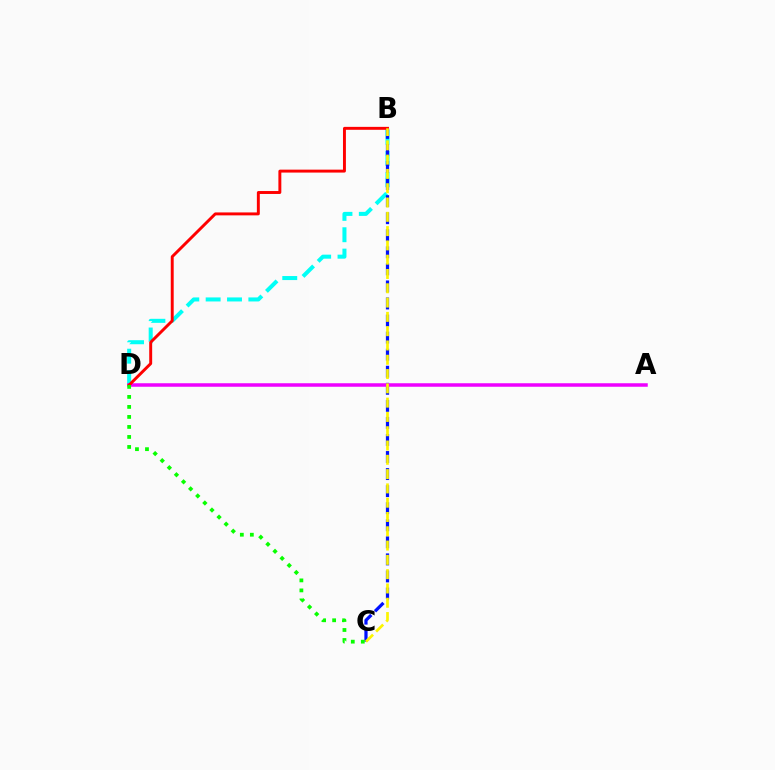{('B', 'D'): [{'color': '#00fff6', 'line_style': 'dashed', 'thickness': 2.9}, {'color': '#ff0000', 'line_style': 'solid', 'thickness': 2.11}], ('B', 'C'): [{'color': '#0010ff', 'line_style': 'dashed', 'thickness': 2.32}, {'color': '#fcf500', 'line_style': 'dashed', 'thickness': 1.94}], ('A', 'D'): [{'color': '#ee00ff', 'line_style': 'solid', 'thickness': 2.53}], ('C', 'D'): [{'color': '#08ff00', 'line_style': 'dotted', 'thickness': 2.72}]}